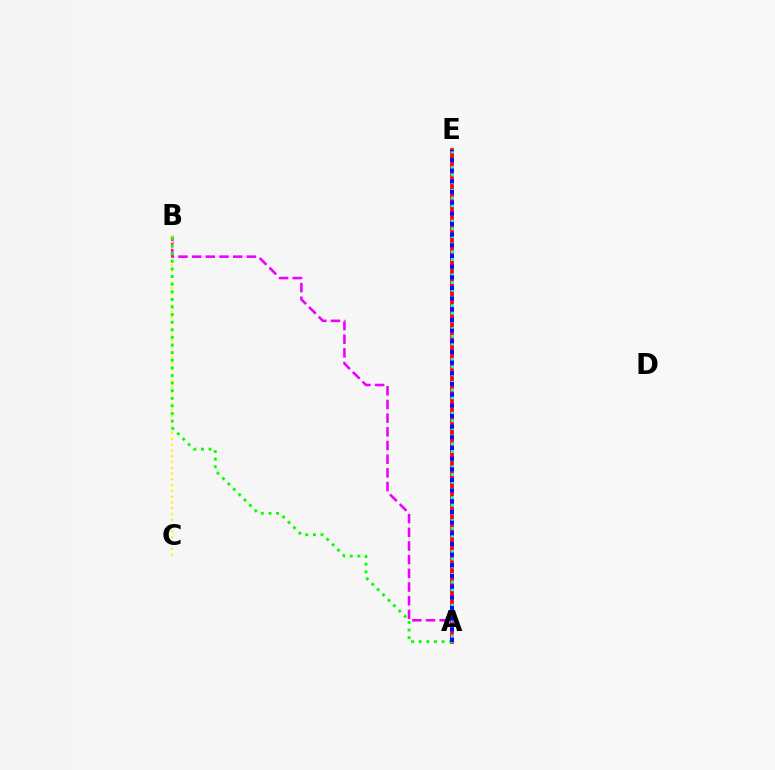{('A', 'E'): [{'color': '#ff0000', 'line_style': 'solid', 'thickness': 2.7}, {'color': '#00fff6', 'line_style': 'dotted', 'thickness': 2.09}, {'color': '#0010ff', 'line_style': 'dotted', 'thickness': 2.9}], ('A', 'B'): [{'color': '#ee00ff', 'line_style': 'dashed', 'thickness': 1.86}, {'color': '#08ff00', 'line_style': 'dotted', 'thickness': 2.07}], ('B', 'C'): [{'color': '#fcf500', 'line_style': 'dotted', 'thickness': 1.57}]}